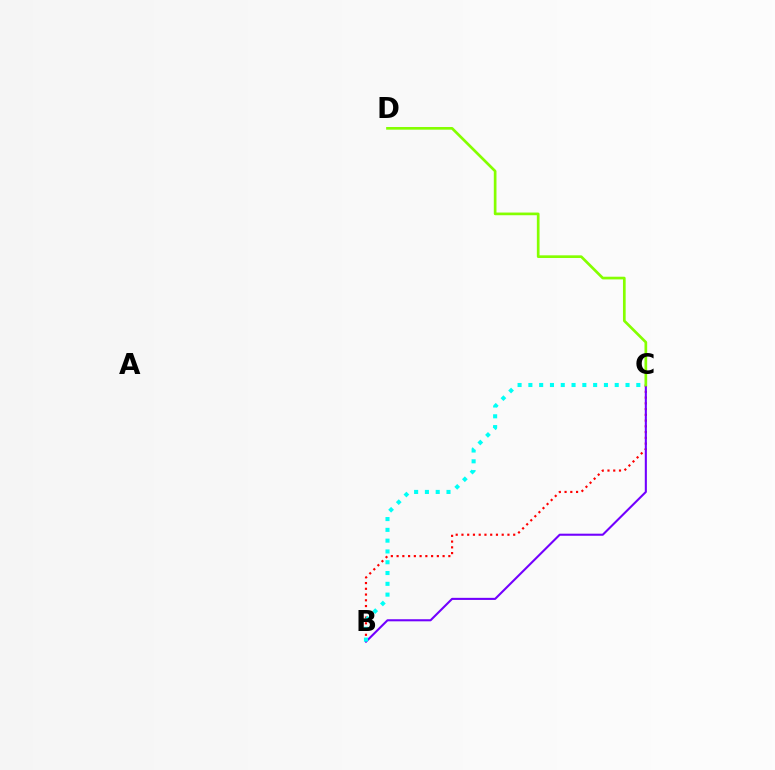{('B', 'C'): [{'color': '#ff0000', 'line_style': 'dotted', 'thickness': 1.56}, {'color': '#7200ff', 'line_style': 'solid', 'thickness': 1.5}, {'color': '#00fff6', 'line_style': 'dotted', 'thickness': 2.93}], ('C', 'D'): [{'color': '#84ff00', 'line_style': 'solid', 'thickness': 1.93}]}